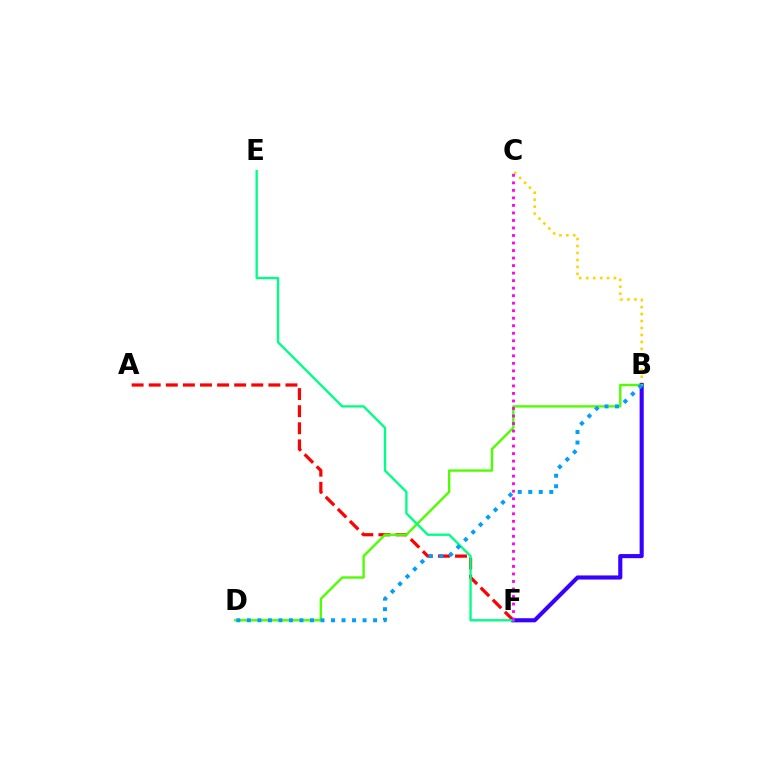{('B', 'C'): [{'color': '#ffd500', 'line_style': 'dotted', 'thickness': 1.89}], ('A', 'F'): [{'color': '#ff0000', 'line_style': 'dashed', 'thickness': 2.32}], ('B', 'F'): [{'color': '#3700ff', 'line_style': 'solid', 'thickness': 2.96}], ('B', 'D'): [{'color': '#4fff00', 'line_style': 'solid', 'thickness': 1.72}, {'color': '#009eff', 'line_style': 'dotted', 'thickness': 2.86}], ('E', 'F'): [{'color': '#00ff86', 'line_style': 'solid', 'thickness': 1.69}], ('C', 'F'): [{'color': '#ff00ed', 'line_style': 'dotted', 'thickness': 2.04}]}